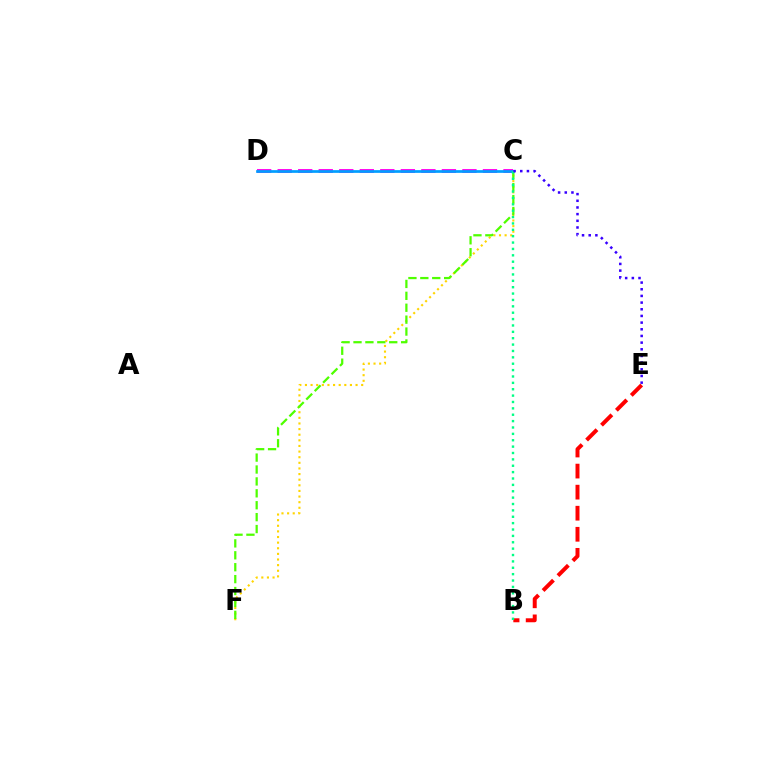{('C', 'D'): [{'color': '#ff00ed', 'line_style': 'dashed', 'thickness': 2.79}, {'color': '#009eff', 'line_style': 'solid', 'thickness': 1.95}], ('C', 'F'): [{'color': '#ffd500', 'line_style': 'dotted', 'thickness': 1.53}, {'color': '#4fff00', 'line_style': 'dashed', 'thickness': 1.62}], ('B', 'E'): [{'color': '#ff0000', 'line_style': 'dashed', 'thickness': 2.86}], ('B', 'C'): [{'color': '#00ff86', 'line_style': 'dotted', 'thickness': 1.73}], ('C', 'E'): [{'color': '#3700ff', 'line_style': 'dotted', 'thickness': 1.81}]}